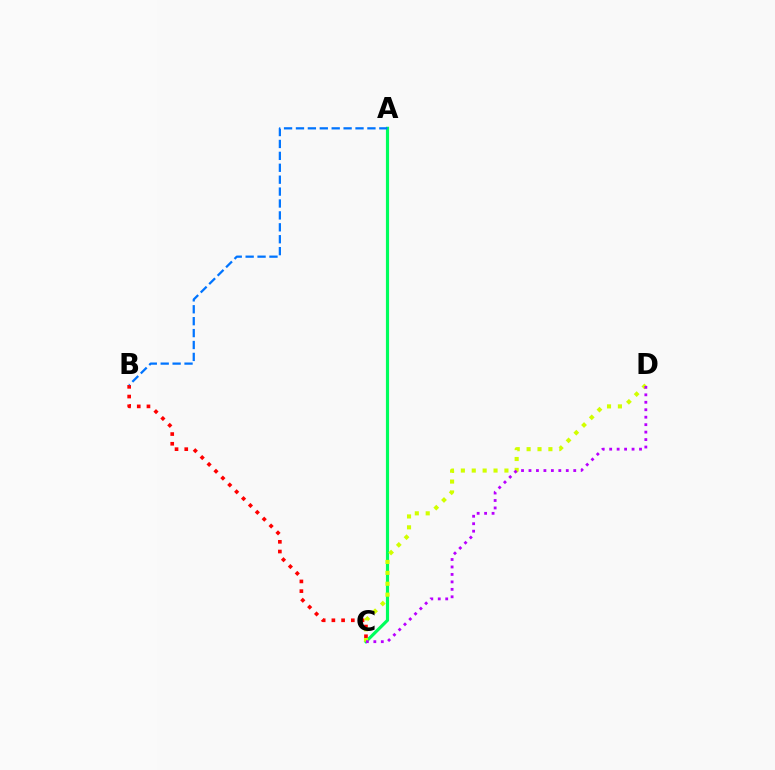{('B', 'C'): [{'color': '#ff0000', 'line_style': 'dotted', 'thickness': 2.64}], ('A', 'C'): [{'color': '#00ff5c', 'line_style': 'solid', 'thickness': 2.27}], ('A', 'B'): [{'color': '#0074ff', 'line_style': 'dashed', 'thickness': 1.62}], ('C', 'D'): [{'color': '#d1ff00', 'line_style': 'dotted', 'thickness': 2.96}, {'color': '#b900ff', 'line_style': 'dotted', 'thickness': 2.03}]}